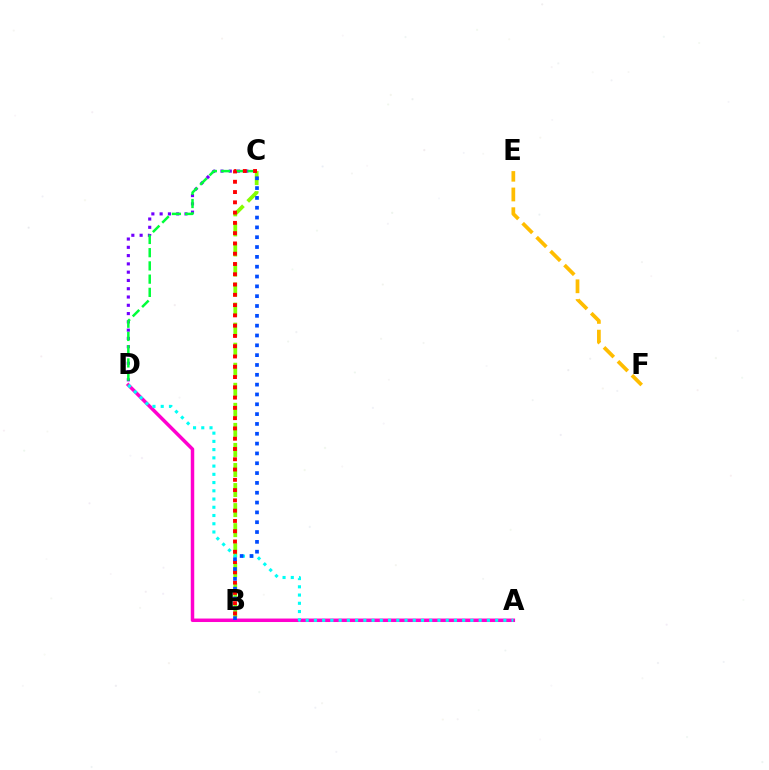{('C', 'D'): [{'color': '#7200ff', 'line_style': 'dotted', 'thickness': 2.25}, {'color': '#00ff39', 'line_style': 'dashed', 'thickness': 1.8}], ('B', 'C'): [{'color': '#84ff00', 'line_style': 'dashed', 'thickness': 2.72}, {'color': '#ff0000', 'line_style': 'dotted', 'thickness': 2.79}, {'color': '#004bff', 'line_style': 'dotted', 'thickness': 2.67}], ('A', 'D'): [{'color': '#ff00cf', 'line_style': 'solid', 'thickness': 2.51}, {'color': '#00fff6', 'line_style': 'dotted', 'thickness': 2.24}], ('E', 'F'): [{'color': '#ffbd00', 'line_style': 'dashed', 'thickness': 2.68}]}